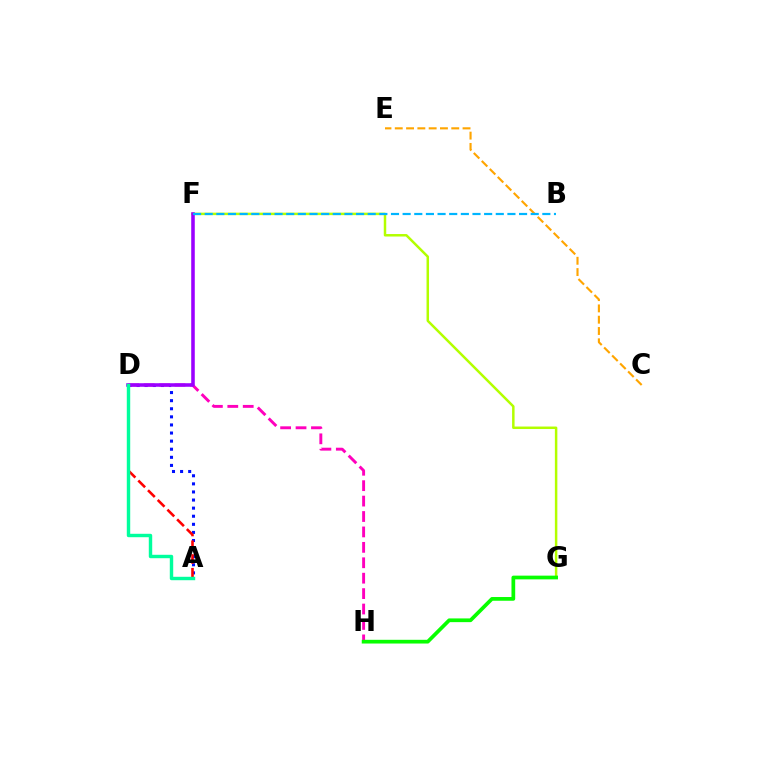{('A', 'D'): [{'color': '#0010ff', 'line_style': 'dotted', 'thickness': 2.2}, {'color': '#ff0000', 'line_style': 'dashed', 'thickness': 1.87}, {'color': '#00ff9d', 'line_style': 'solid', 'thickness': 2.46}], ('F', 'G'): [{'color': '#b3ff00', 'line_style': 'solid', 'thickness': 1.79}], ('D', 'H'): [{'color': '#ff00bd', 'line_style': 'dashed', 'thickness': 2.09}], ('C', 'E'): [{'color': '#ffa500', 'line_style': 'dashed', 'thickness': 1.53}], ('D', 'F'): [{'color': '#9b00ff', 'line_style': 'solid', 'thickness': 2.56}], ('B', 'F'): [{'color': '#00b5ff', 'line_style': 'dashed', 'thickness': 1.58}], ('G', 'H'): [{'color': '#08ff00', 'line_style': 'solid', 'thickness': 2.68}]}